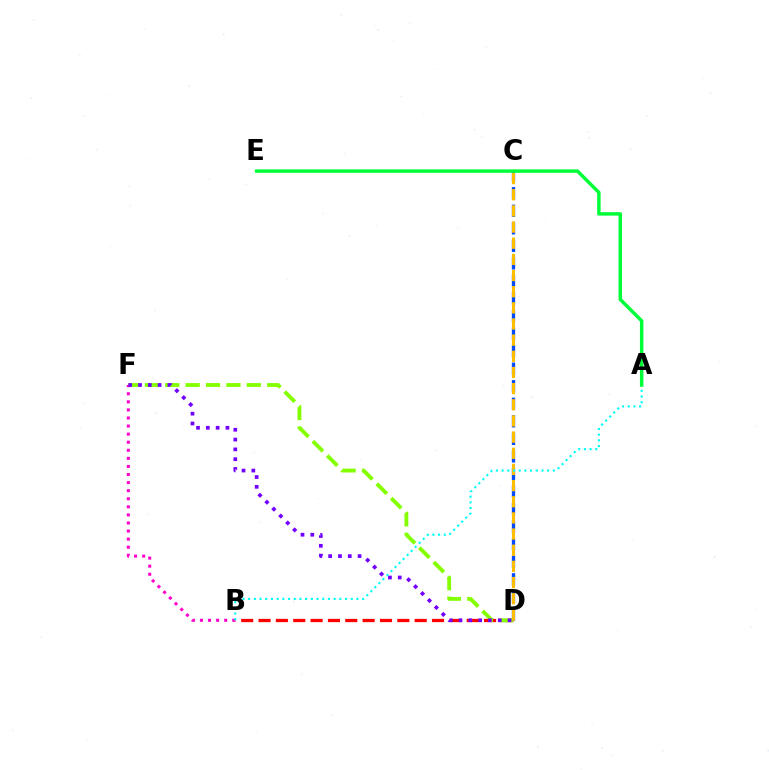{('C', 'D'): [{'color': '#004bff', 'line_style': 'dashed', 'thickness': 2.38}, {'color': '#ffbd00', 'line_style': 'dashed', 'thickness': 2.2}], ('B', 'D'): [{'color': '#ff0000', 'line_style': 'dashed', 'thickness': 2.36}], ('D', 'F'): [{'color': '#84ff00', 'line_style': 'dashed', 'thickness': 2.77}, {'color': '#7200ff', 'line_style': 'dotted', 'thickness': 2.66}], ('B', 'F'): [{'color': '#ff00cf', 'line_style': 'dotted', 'thickness': 2.19}], ('A', 'B'): [{'color': '#00fff6', 'line_style': 'dotted', 'thickness': 1.55}], ('A', 'E'): [{'color': '#00ff39', 'line_style': 'solid', 'thickness': 2.5}]}